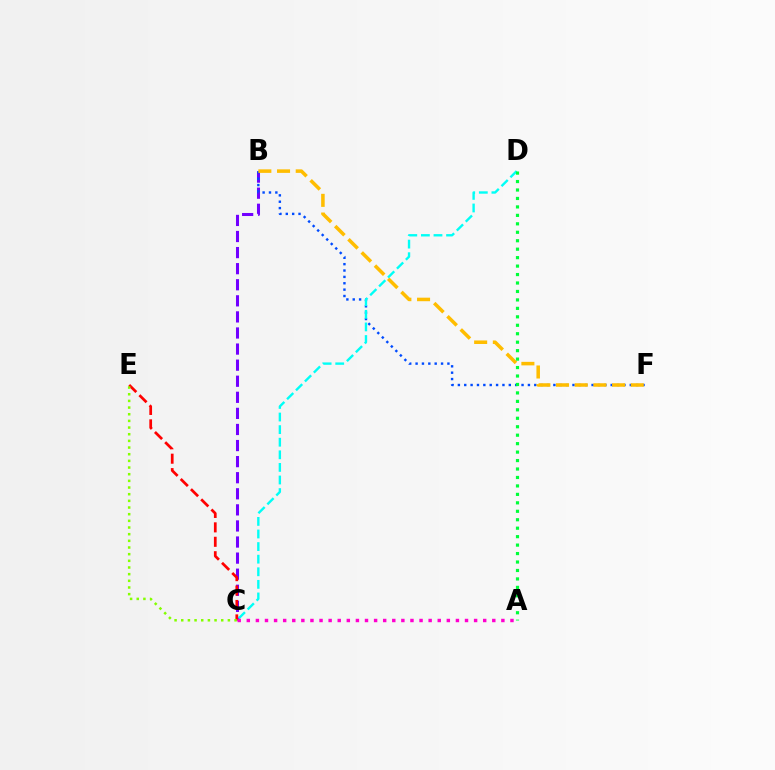{('B', 'C'): [{'color': '#7200ff', 'line_style': 'dashed', 'thickness': 2.18}], ('C', 'E'): [{'color': '#ff0000', 'line_style': 'dashed', 'thickness': 1.96}, {'color': '#84ff00', 'line_style': 'dotted', 'thickness': 1.81}], ('B', 'F'): [{'color': '#004bff', 'line_style': 'dotted', 'thickness': 1.73}, {'color': '#ffbd00', 'line_style': 'dashed', 'thickness': 2.54}], ('C', 'D'): [{'color': '#00fff6', 'line_style': 'dashed', 'thickness': 1.71}], ('A', 'C'): [{'color': '#ff00cf', 'line_style': 'dotted', 'thickness': 2.47}], ('A', 'D'): [{'color': '#00ff39', 'line_style': 'dotted', 'thickness': 2.3}]}